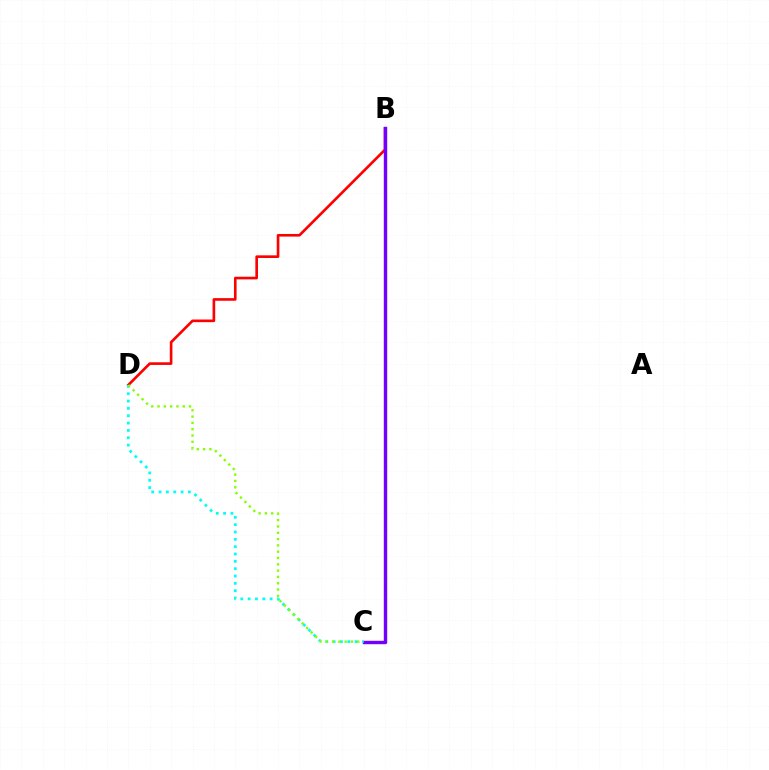{('B', 'D'): [{'color': '#ff0000', 'line_style': 'solid', 'thickness': 1.9}], ('B', 'C'): [{'color': '#7200ff', 'line_style': 'solid', 'thickness': 2.45}], ('C', 'D'): [{'color': '#00fff6', 'line_style': 'dotted', 'thickness': 1.99}, {'color': '#84ff00', 'line_style': 'dotted', 'thickness': 1.71}]}